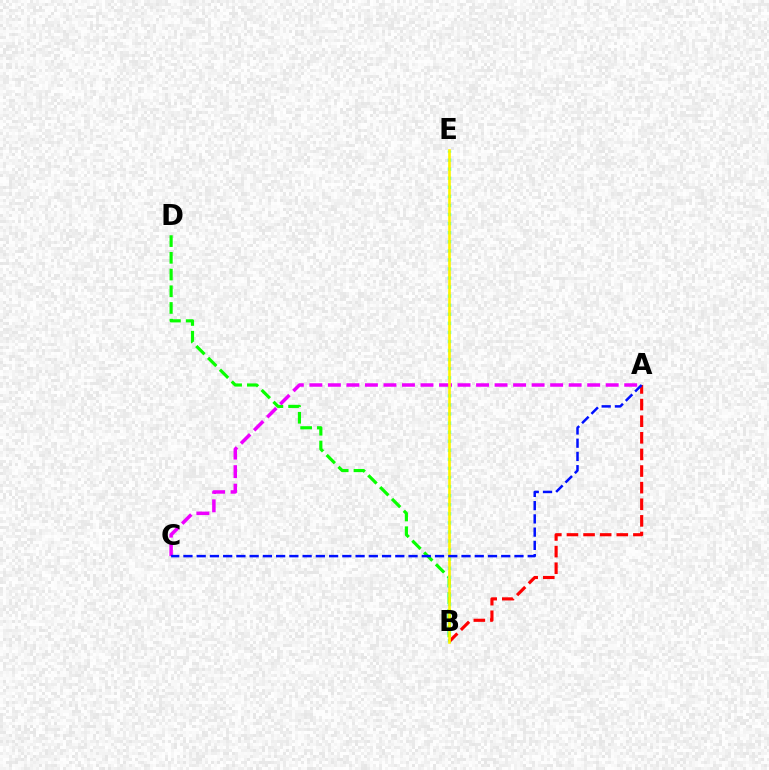{('B', 'D'): [{'color': '#08ff00', 'line_style': 'dashed', 'thickness': 2.27}], ('B', 'E'): [{'color': '#00fff6', 'line_style': 'dotted', 'thickness': 2.46}, {'color': '#fcf500', 'line_style': 'solid', 'thickness': 1.91}], ('A', 'C'): [{'color': '#ee00ff', 'line_style': 'dashed', 'thickness': 2.52}, {'color': '#0010ff', 'line_style': 'dashed', 'thickness': 1.8}], ('A', 'B'): [{'color': '#ff0000', 'line_style': 'dashed', 'thickness': 2.26}]}